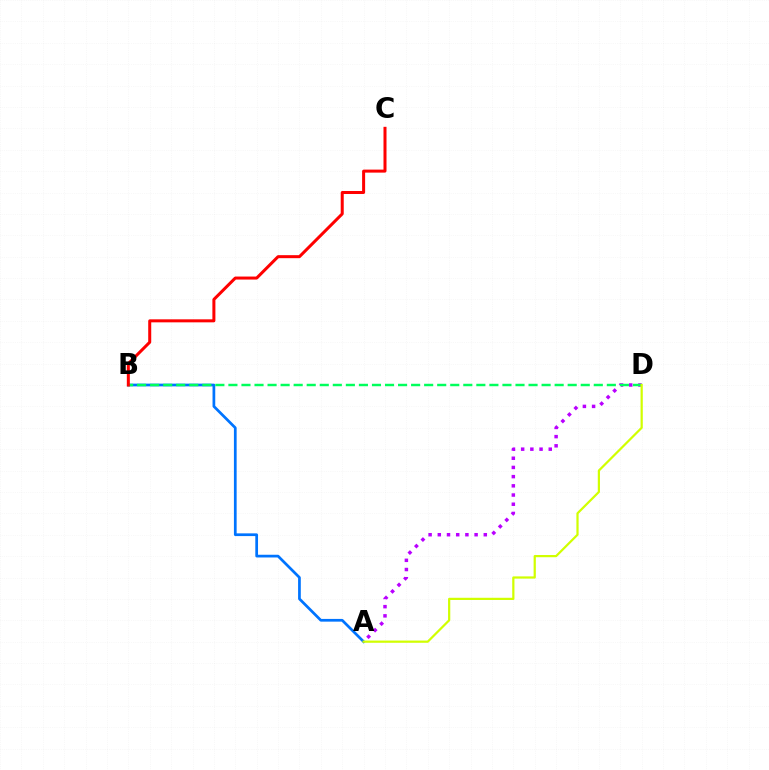{('A', 'B'): [{'color': '#0074ff', 'line_style': 'solid', 'thickness': 1.96}], ('A', 'D'): [{'color': '#b900ff', 'line_style': 'dotted', 'thickness': 2.5}, {'color': '#d1ff00', 'line_style': 'solid', 'thickness': 1.6}], ('B', 'D'): [{'color': '#00ff5c', 'line_style': 'dashed', 'thickness': 1.77}], ('B', 'C'): [{'color': '#ff0000', 'line_style': 'solid', 'thickness': 2.17}]}